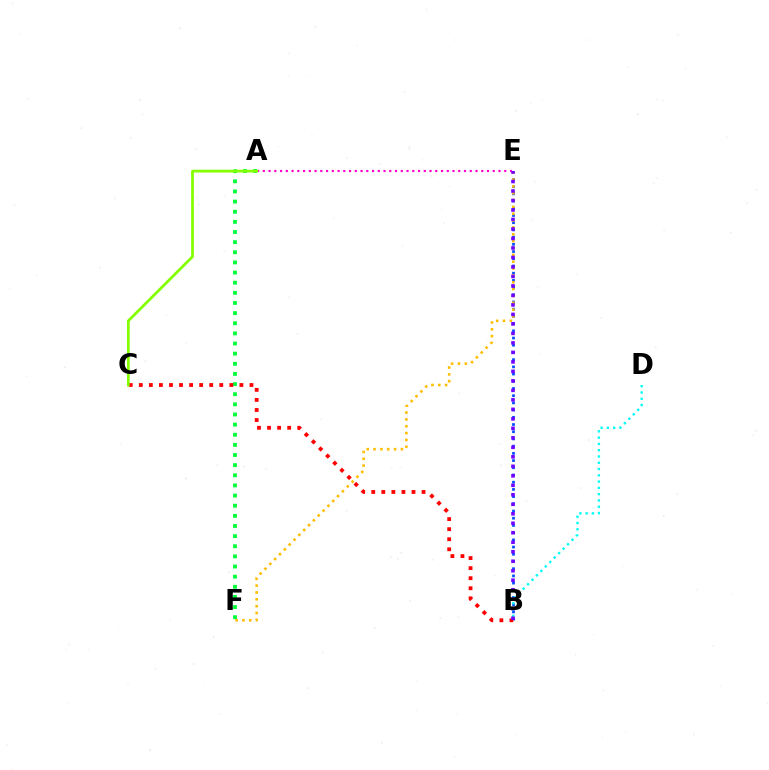{('A', 'F'): [{'color': '#00ff39', 'line_style': 'dotted', 'thickness': 2.75}], ('A', 'E'): [{'color': '#ff00cf', 'line_style': 'dotted', 'thickness': 1.56}], ('B', 'E'): [{'color': '#004bff', 'line_style': 'dotted', 'thickness': 1.96}, {'color': '#7200ff', 'line_style': 'dotted', 'thickness': 2.58}], ('B', 'C'): [{'color': '#ff0000', 'line_style': 'dotted', 'thickness': 2.73}], ('E', 'F'): [{'color': '#ffbd00', 'line_style': 'dotted', 'thickness': 1.86}], ('A', 'C'): [{'color': '#84ff00', 'line_style': 'solid', 'thickness': 1.99}], ('B', 'D'): [{'color': '#00fff6', 'line_style': 'dotted', 'thickness': 1.71}]}